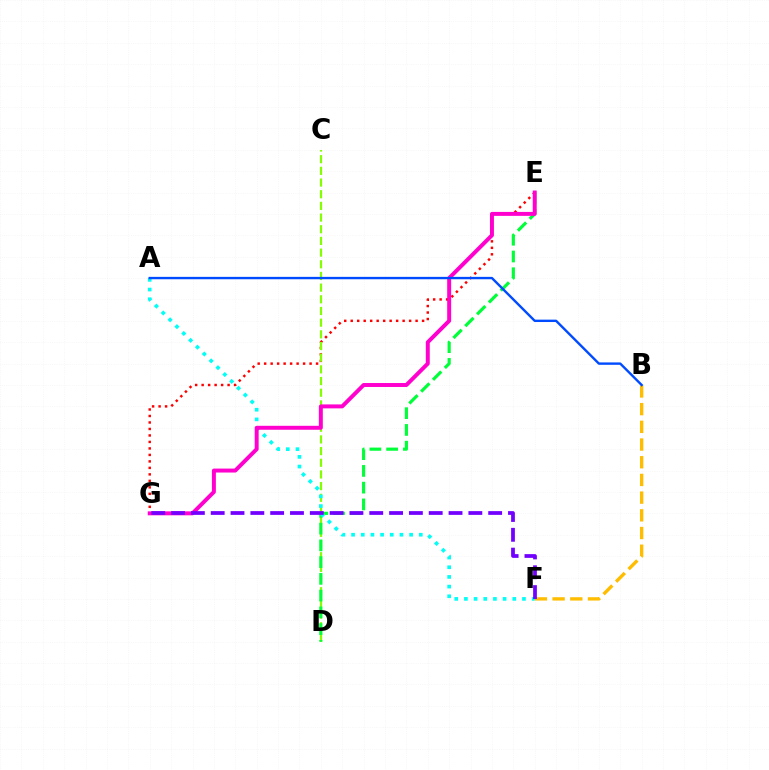{('E', 'G'): [{'color': '#ff0000', 'line_style': 'dotted', 'thickness': 1.76}, {'color': '#ff00cf', 'line_style': 'solid', 'thickness': 2.85}], ('C', 'D'): [{'color': '#84ff00', 'line_style': 'dashed', 'thickness': 1.59}], ('D', 'E'): [{'color': '#00ff39', 'line_style': 'dashed', 'thickness': 2.28}], ('B', 'F'): [{'color': '#ffbd00', 'line_style': 'dashed', 'thickness': 2.4}], ('A', 'F'): [{'color': '#00fff6', 'line_style': 'dotted', 'thickness': 2.63}], ('F', 'G'): [{'color': '#7200ff', 'line_style': 'dashed', 'thickness': 2.69}], ('A', 'B'): [{'color': '#004bff', 'line_style': 'solid', 'thickness': 1.72}]}